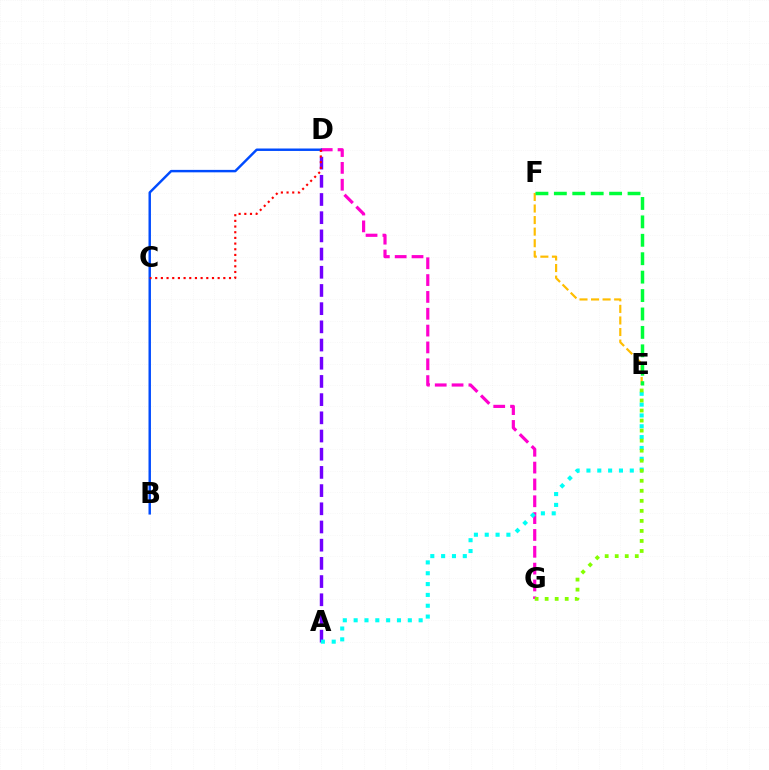{('E', 'F'): [{'color': '#ffbd00', 'line_style': 'dashed', 'thickness': 1.57}, {'color': '#00ff39', 'line_style': 'dashed', 'thickness': 2.5}], ('A', 'D'): [{'color': '#7200ff', 'line_style': 'dashed', 'thickness': 2.47}], ('D', 'G'): [{'color': '#ff00cf', 'line_style': 'dashed', 'thickness': 2.29}], ('A', 'E'): [{'color': '#00fff6', 'line_style': 'dotted', 'thickness': 2.94}], ('B', 'D'): [{'color': '#004bff', 'line_style': 'solid', 'thickness': 1.76}], ('C', 'D'): [{'color': '#ff0000', 'line_style': 'dotted', 'thickness': 1.54}], ('E', 'G'): [{'color': '#84ff00', 'line_style': 'dotted', 'thickness': 2.73}]}